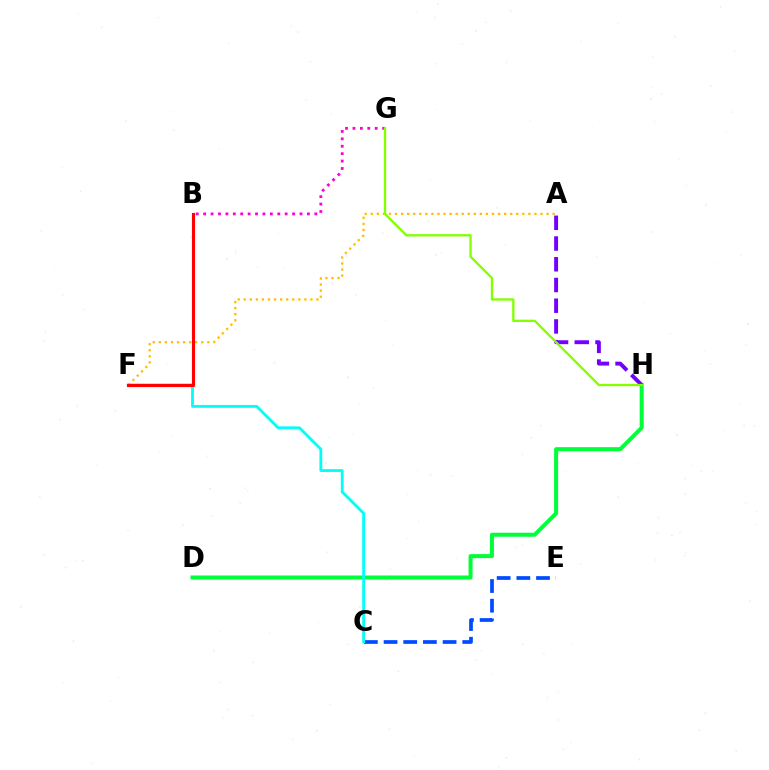{('C', 'E'): [{'color': '#004bff', 'line_style': 'dashed', 'thickness': 2.67}], ('D', 'H'): [{'color': '#00ff39', 'line_style': 'solid', 'thickness': 2.89}], ('C', 'F'): [{'color': '#00fff6', 'line_style': 'solid', 'thickness': 2.03}], ('A', 'F'): [{'color': '#ffbd00', 'line_style': 'dotted', 'thickness': 1.65}], ('B', 'F'): [{'color': '#ff0000', 'line_style': 'solid', 'thickness': 2.25}], ('B', 'G'): [{'color': '#ff00cf', 'line_style': 'dotted', 'thickness': 2.01}], ('A', 'H'): [{'color': '#7200ff', 'line_style': 'dashed', 'thickness': 2.82}], ('G', 'H'): [{'color': '#84ff00', 'line_style': 'solid', 'thickness': 1.66}]}